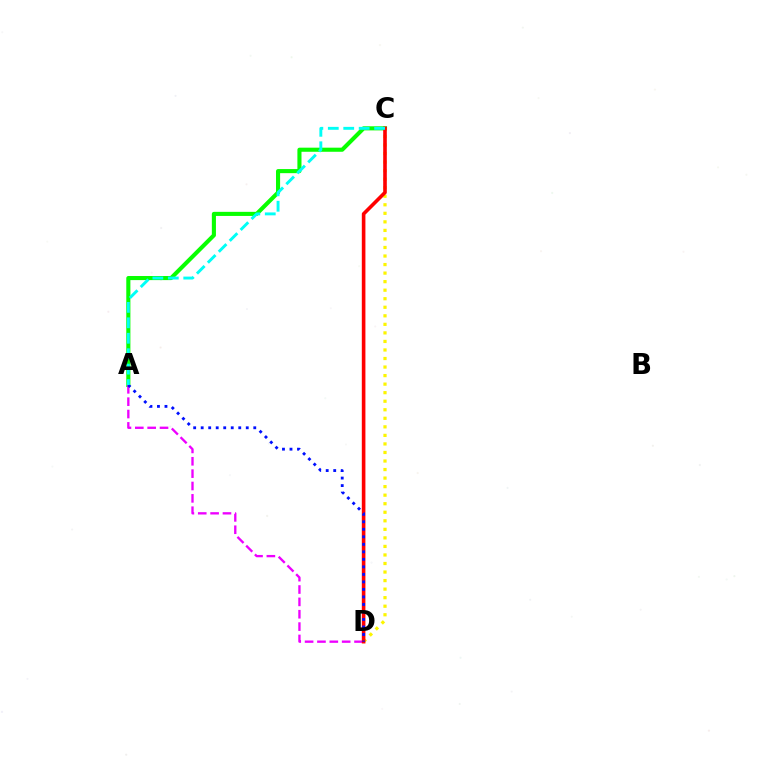{('A', 'C'): [{'color': '#08ff00', 'line_style': 'solid', 'thickness': 2.95}, {'color': '#00fff6', 'line_style': 'dashed', 'thickness': 2.1}], ('C', 'D'): [{'color': '#fcf500', 'line_style': 'dotted', 'thickness': 2.32}, {'color': '#ff0000', 'line_style': 'solid', 'thickness': 2.6}], ('A', 'D'): [{'color': '#ee00ff', 'line_style': 'dashed', 'thickness': 1.68}, {'color': '#0010ff', 'line_style': 'dotted', 'thickness': 2.04}]}